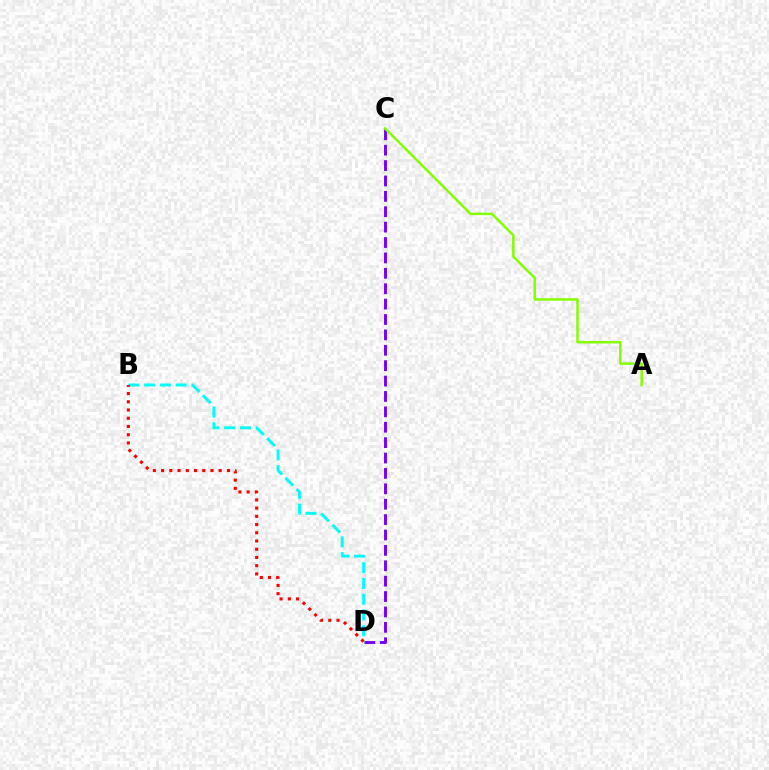{('C', 'D'): [{'color': '#7200ff', 'line_style': 'dashed', 'thickness': 2.09}], ('B', 'D'): [{'color': '#00fff6', 'line_style': 'dashed', 'thickness': 2.14}, {'color': '#ff0000', 'line_style': 'dotted', 'thickness': 2.24}], ('A', 'C'): [{'color': '#84ff00', 'line_style': 'solid', 'thickness': 1.79}]}